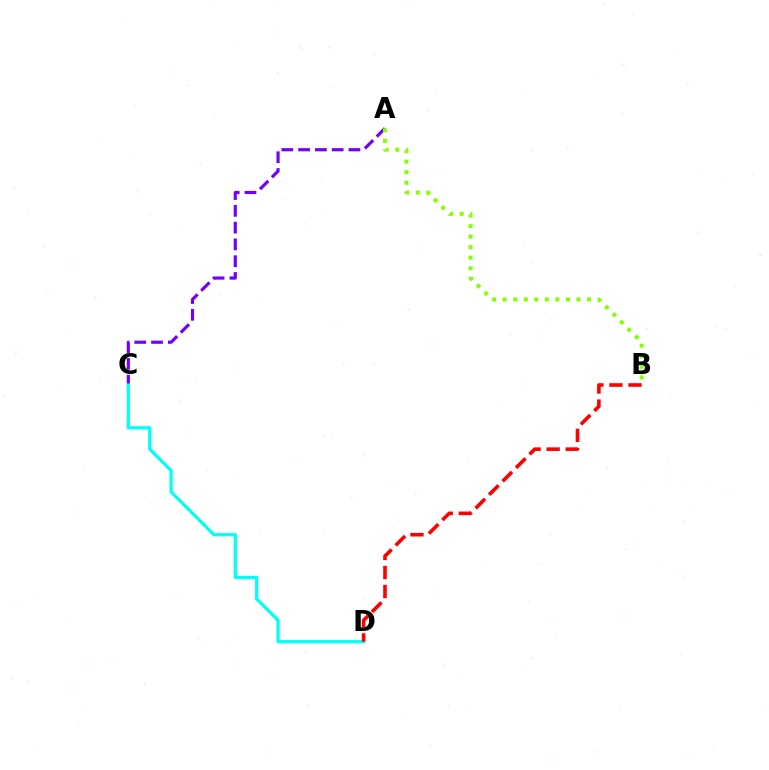{('A', 'C'): [{'color': '#7200ff', 'line_style': 'dashed', 'thickness': 2.28}], ('C', 'D'): [{'color': '#00fff6', 'line_style': 'solid', 'thickness': 2.3}], ('A', 'B'): [{'color': '#84ff00', 'line_style': 'dotted', 'thickness': 2.87}], ('B', 'D'): [{'color': '#ff0000', 'line_style': 'dashed', 'thickness': 2.59}]}